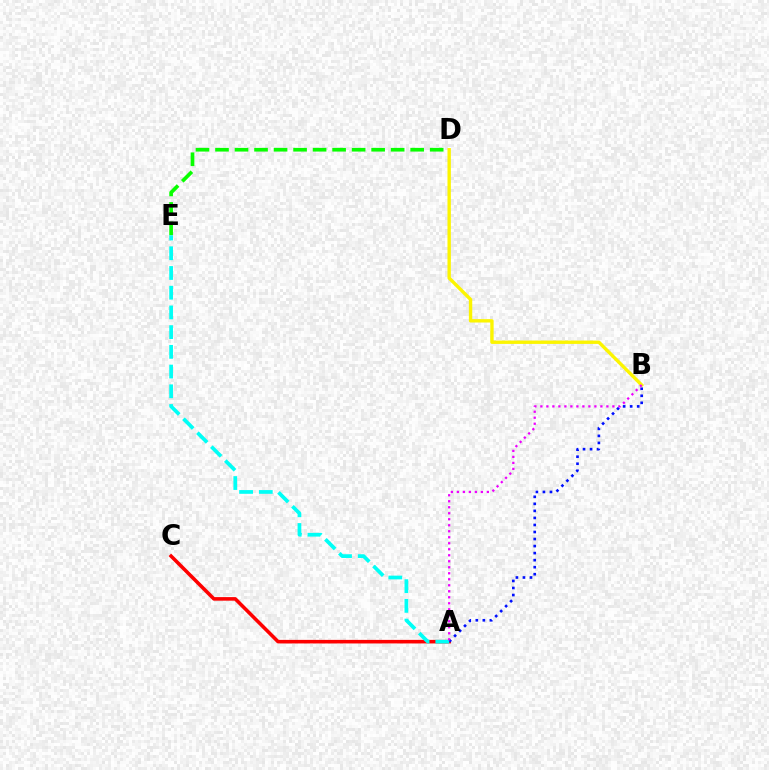{('A', 'C'): [{'color': '#ff0000', 'line_style': 'solid', 'thickness': 2.57}], ('D', 'E'): [{'color': '#08ff00', 'line_style': 'dashed', 'thickness': 2.65}], ('B', 'D'): [{'color': '#fcf500', 'line_style': 'solid', 'thickness': 2.43}], ('A', 'B'): [{'color': '#0010ff', 'line_style': 'dotted', 'thickness': 1.91}, {'color': '#ee00ff', 'line_style': 'dotted', 'thickness': 1.63}], ('A', 'E'): [{'color': '#00fff6', 'line_style': 'dashed', 'thickness': 2.68}]}